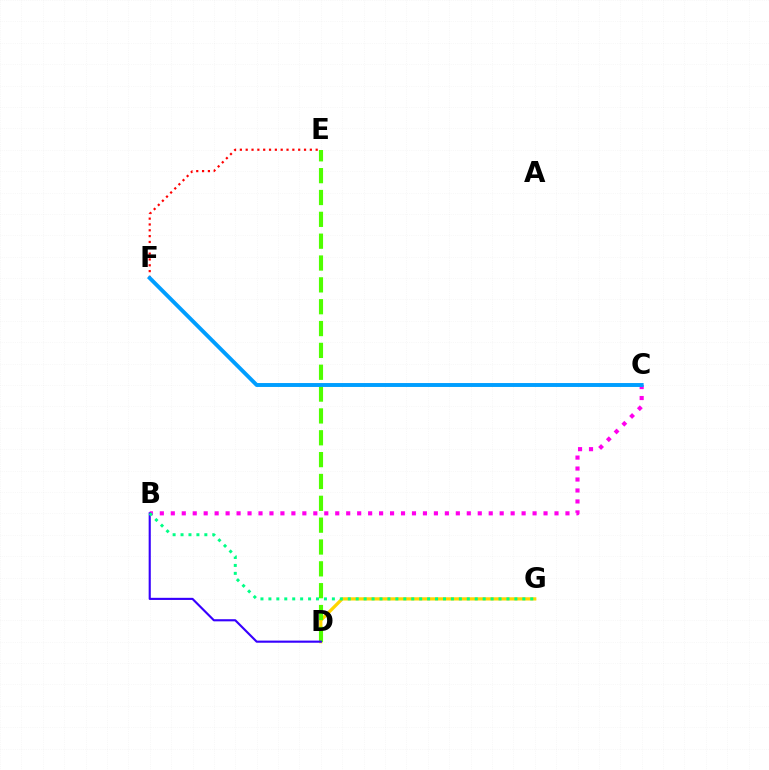{('D', 'G'): [{'color': '#ffd500', 'line_style': 'solid', 'thickness': 2.34}], ('B', 'C'): [{'color': '#ff00ed', 'line_style': 'dotted', 'thickness': 2.98}], ('D', 'E'): [{'color': '#4fff00', 'line_style': 'dashed', 'thickness': 2.97}], ('B', 'D'): [{'color': '#3700ff', 'line_style': 'solid', 'thickness': 1.54}], ('E', 'F'): [{'color': '#ff0000', 'line_style': 'dotted', 'thickness': 1.58}], ('C', 'F'): [{'color': '#009eff', 'line_style': 'solid', 'thickness': 2.82}], ('B', 'G'): [{'color': '#00ff86', 'line_style': 'dotted', 'thickness': 2.16}]}